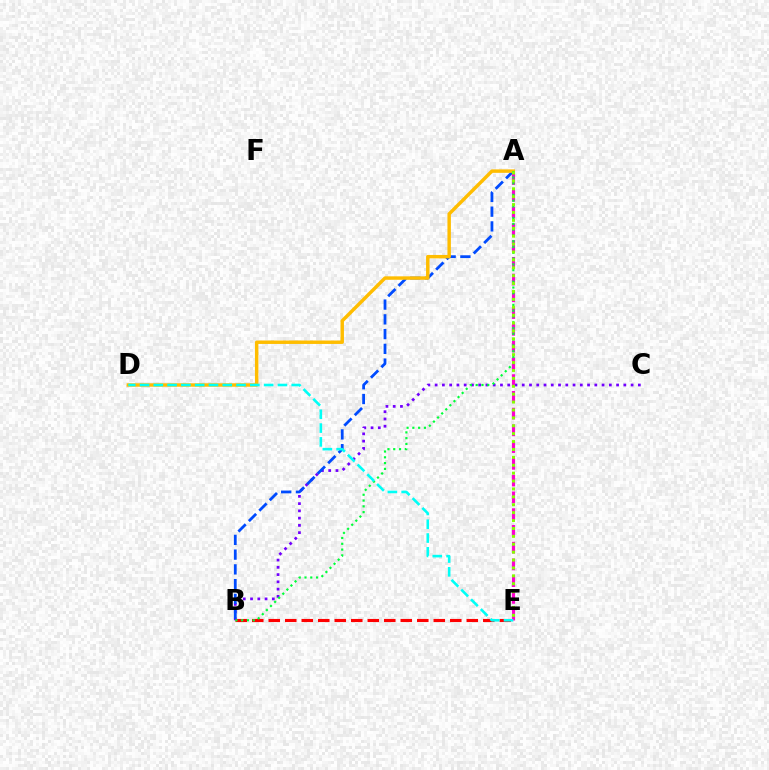{('B', 'C'): [{'color': '#7200ff', 'line_style': 'dotted', 'thickness': 1.97}], ('B', 'E'): [{'color': '#ff0000', 'line_style': 'dashed', 'thickness': 2.24}], ('A', 'B'): [{'color': '#004bff', 'line_style': 'dashed', 'thickness': 2.0}, {'color': '#00ff39', 'line_style': 'dotted', 'thickness': 1.57}], ('A', 'E'): [{'color': '#ff00cf', 'line_style': 'dashed', 'thickness': 2.28}, {'color': '#84ff00', 'line_style': 'dotted', 'thickness': 2.15}], ('A', 'D'): [{'color': '#ffbd00', 'line_style': 'solid', 'thickness': 2.48}], ('D', 'E'): [{'color': '#00fff6', 'line_style': 'dashed', 'thickness': 1.87}]}